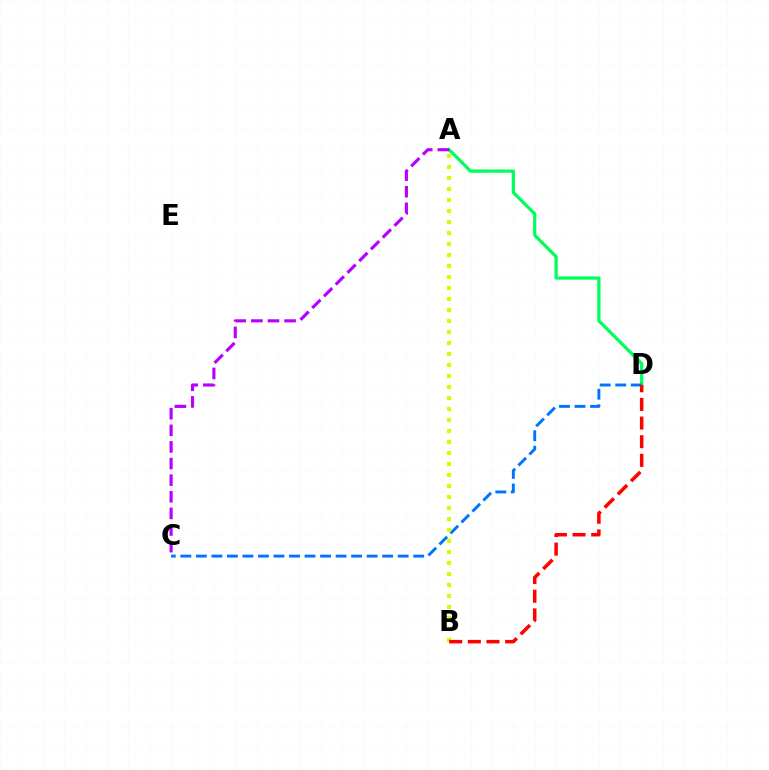{('A', 'D'): [{'color': '#00ff5c', 'line_style': 'solid', 'thickness': 2.33}], ('C', 'D'): [{'color': '#0074ff', 'line_style': 'dashed', 'thickness': 2.11}], ('A', 'B'): [{'color': '#d1ff00', 'line_style': 'dotted', 'thickness': 2.99}], ('B', 'D'): [{'color': '#ff0000', 'line_style': 'dashed', 'thickness': 2.53}], ('A', 'C'): [{'color': '#b900ff', 'line_style': 'dashed', 'thickness': 2.26}]}